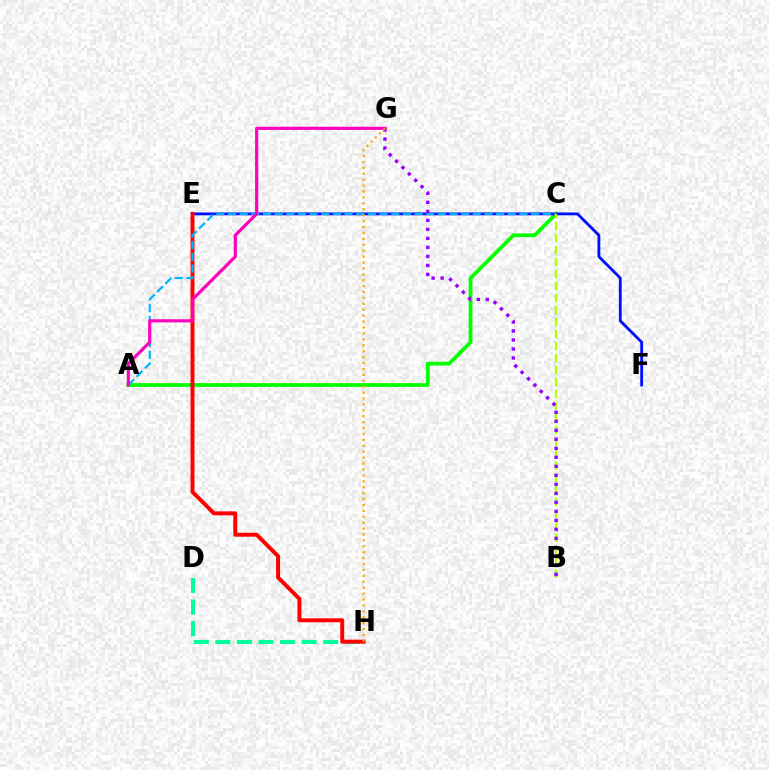{('D', 'H'): [{'color': '#00ff9d', 'line_style': 'dashed', 'thickness': 2.93}], ('A', 'C'): [{'color': '#08ff00', 'line_style': 'solid', 'thickness': 2.71}, {'color': '#00b5ff', 'line_style': 'dashed', 'thickness': 1.58}], ('E', 'F'): [{'color': '#0010ff', 'line_style': 'solid', 'thickness': 2.03}], ('E', 'H'): [{'color': '#ff0000', 'line_style': 'solid', 'thickness': 2.84}], ('B', 'C'): [{'color': '#b3ff00', 'line_style': 'dashed', 'thickness': 1.63}], ('A', 'G'): [{'color': '#ff00bd', 'line_style': 'solid', 'thickness': 2.28}], ('B', 'G'): [{'color': '#9b00ff', 'line_style': 'dotted', 'thickness': 2.45}], ('G', 'H'): [{'color': '#ffa500', 'line_style': 'dotted', 'thickness': 1.61}]}